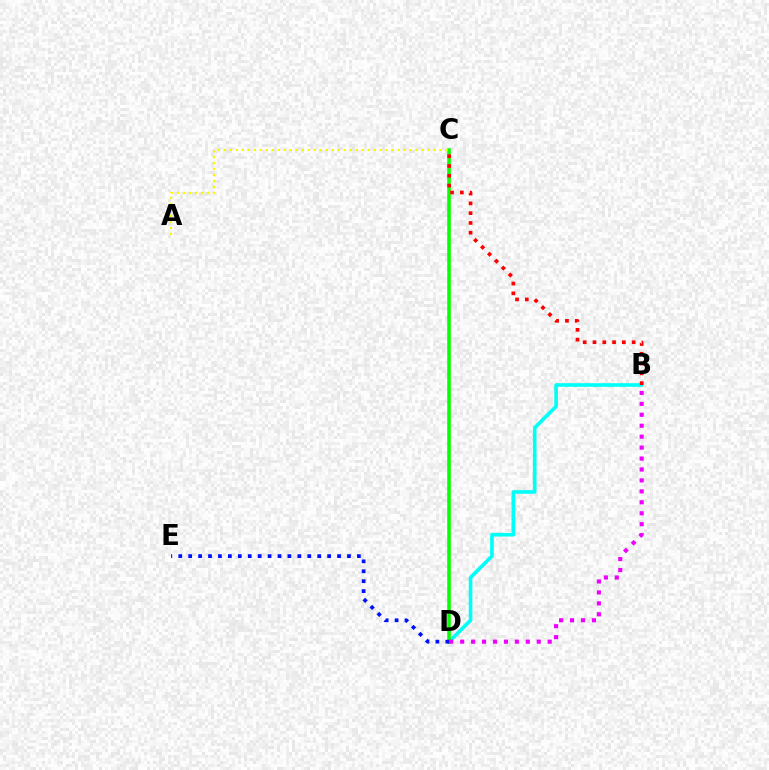{('B', 'D'): [{'color': '#00fff6', 'line_style': 'solid', 'thickness': 2.62}, {'color': '#ee00ff', 'line_style': 'dotted', 'thickness': 2.97}], ('C', 'D'): [{'color': '#08ff00', 'line_style': 'solid', 'thickness': 2.56}], ('B', 'C'): [{'color': '#ff0000', 'line_style': 'dotted', 'thickness': 2.66}], ('D', 'E'): [{'color': '#0010ff', 'line_style': 'dotted', 'thickness': 2.7}], ('A', 'C'): [{'color': '#fcf500', 'line_style': 'dotted', 'thickness': 1.63}]}